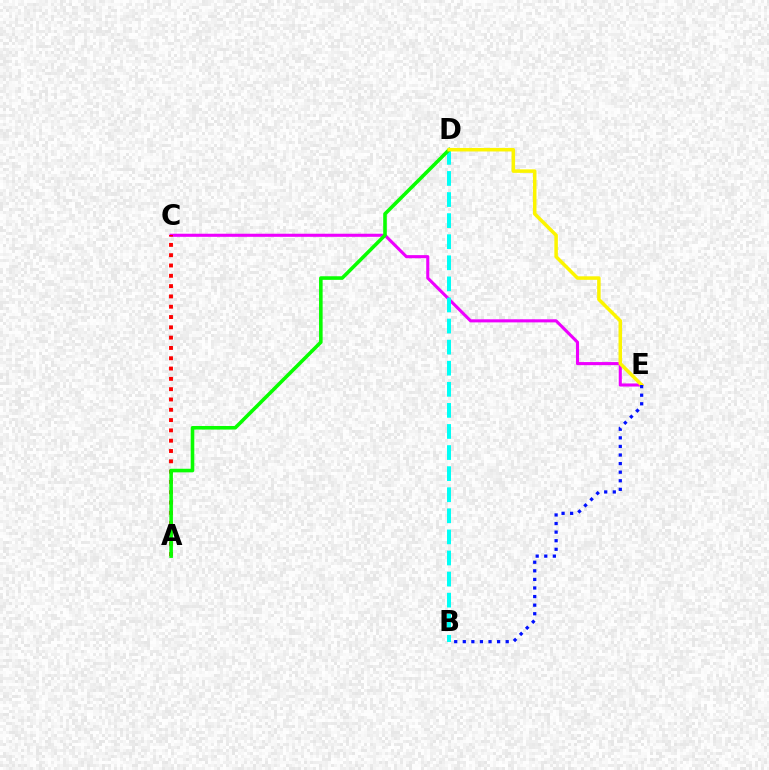{('C', 'E'): [{'color': '#ee00ff', 'line_style': 'solid', 'thickness': 2.22}], ('B', 'D'): [{'color': '#00fff6', 'line_style': 'dashed', 'thickness': 2.86}], ('A', 'C'): [{'color': '#ff0000', 'line_style': 'dotted', 'thickness': 2.8}], ('A', 'D'): [{'color': '#08ff00', 'line_style': 'solid', 'thickness': 2.58}], ('D', 'E'): [{'color': '#fcf500', 'line_style': 'solid', 'thickness': 2.53}], ('B', 'E'): [{'color': '#0010ff', 'line_style': 'dotted', 'thickness': 2.33}]}